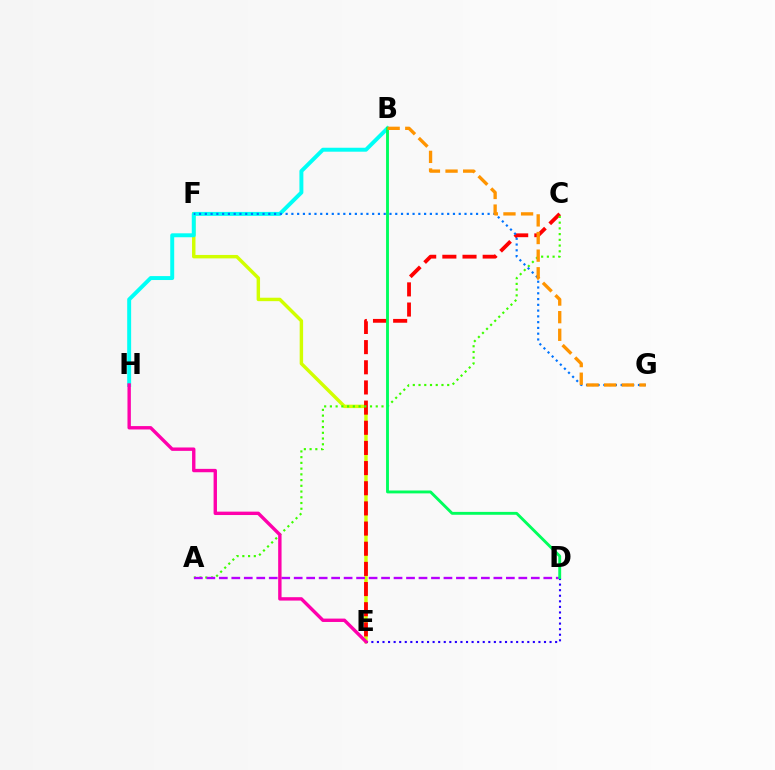{('E', 'F'): [{'color': '#d1ff00', 'line_style': 'solid', 'thickness': 2.47}], ('B', 'H'): [{'color': '#00fff6', 'line_style': 'solid', 'thickness': 2.84}], ('C', 'E'): [{'color': '#ff0000', 'line_style': 'dashed', 'thickness': 2.74}], ('A', 'C'): [{'color': '#3dff00', 'line_style': 'dotted', 'thickness': 1.56}], ('F', 'G'): [{'color': '#0074ff', 'line_style': 'dotted', 'thickness': 1.57}], ('A', 'D'): [{'color': '#b900ff', 'line_style': 'dashed', 'thickness': 1.7}], ('D', 'E'): [{'color': '#2500ff', 'line_style': 'dotted', 'thickness': 1.51}], ('B', 'D'): [{'color': '#00ff5c', 'line_style': 'solid', 'thickness': 2.08}], ('E', 'H'): [{'color': '#ff00ac', 'line_style': 'solid', 'thickness': 2.44}], ('B', 'G'): [{'color': '#ff9400', 'line_style': 'dashed', 'thickness': 2.39}]}